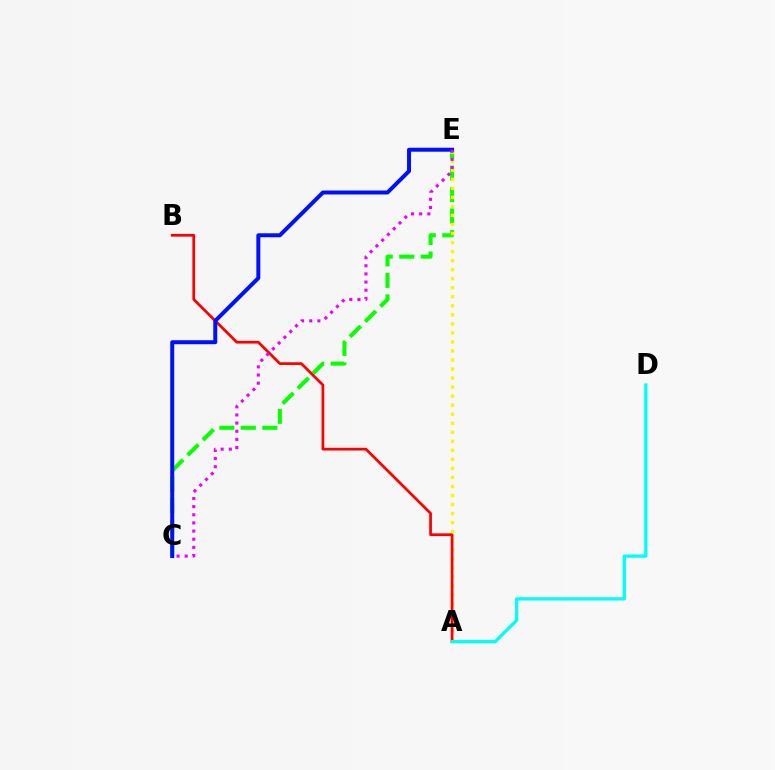{('C', 'E'): [{'color': '#08ff00', 'line_style': 'dashed', 'thickness': 2.92}, {'color': '#0010ff', 'line_style': 'solid', 'thickness': 2.86}, {'color': '#ee00ff', 'line_style': 'dotted', 'thickness': 2.21}], ('A', 'E'): [{'color': '#fcf500', 'line_style': 'dotted', 'thickness': 2.45}], ('A', 'B'): [{'color': '#ff0000', 'line_style': 'solid', 'thickness': 1.97}], ('A', 'D'): [{'color': '#00fff6', 'line_style': 'solid', 'thickness': 2.37}]}